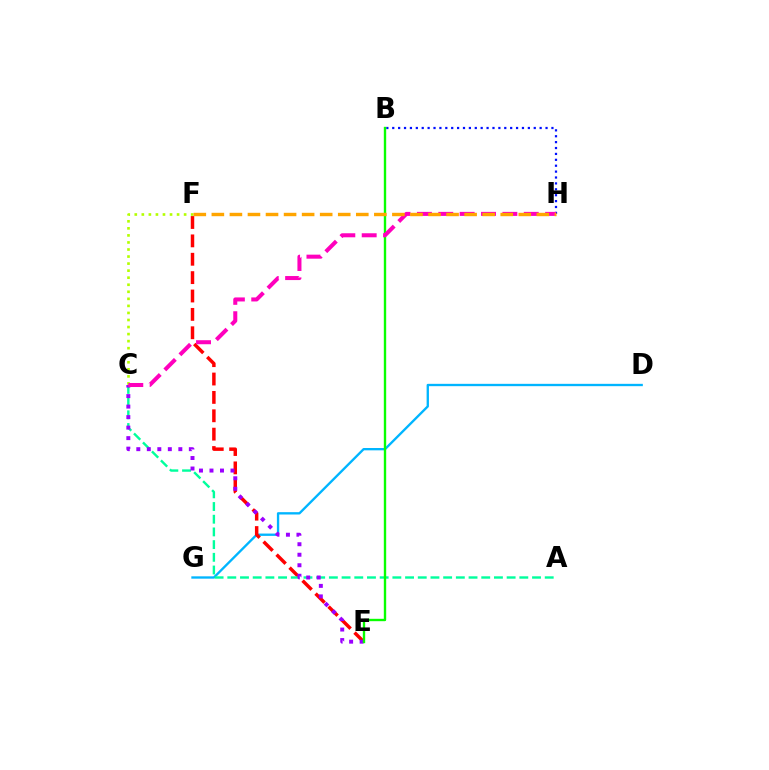{('D', 'G'): [{'color': '#00b5ff', 'line_style': 'solid', 'thickness': 1.68}], ('E', 'F'): [{'color': '#ff0000', 'line_style': 'dashed', 'thickness': 2.5}], ('C', 'F'): [{'color': '#b3ff00', 'line_style': 'dotted', 'thickness': 1.91}], ('A', 'C'): [{'color': '#00ff9d', 'line_style': 'dashed', 'thickness': 1.72}], ('C', 'E'): [{'color': '#9b00ff', 'line_style': 'dotted', 'thickness': 2.85}], ('B', 'H'): [{'color': '#0010ff', 'line_style': 'dotted', 'thickness': 1.6}], ('B', 'E'): [{'color': '#08ff00', 'line_style': 'solid', 'thickness': 1.71}], ('C', 'H'): [{'color': '#ff00bd', 'line_style': 'dashed', 'thickness': 2.9}], ('F', 'H'): [{'color': '#ffa500', 'line_style': 'dashed', 'thickness': 2.45}]}